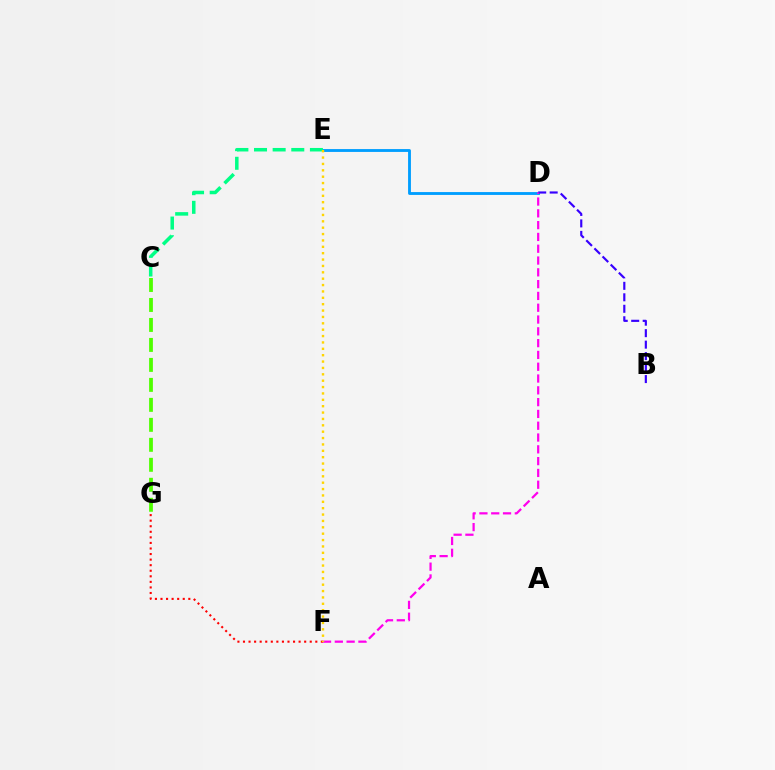{('D', 'E'): [{'color': '#009eff', 'line_style': 'solid', 'thickness': 2.06}], ('B', 'D'): [{'color': '#3700ff', 'line_style': 'dashed', 'thickness': 1.56}], ('C', 'G'): [{'color': '#4fff00', 'line_style': 'dashed', 'thickness': 2.71}], ('C', 'E'): [{'color': '#00ff86', 'line_style': 'dashed', 'thickness': 2.53}], ('F', 'G'): [{'color': '#ff0000', 'line_style': 'dotted', 'thickness': 1.51}], ('D', 'F'): [{'color': '#ff00ed', 'line_style': 'dashed', 'thickness': 1.6}], ('E', 'F'): [{'color': '#ffd500', 'line_style': 'dotted', 'thickness': 1.73}]}